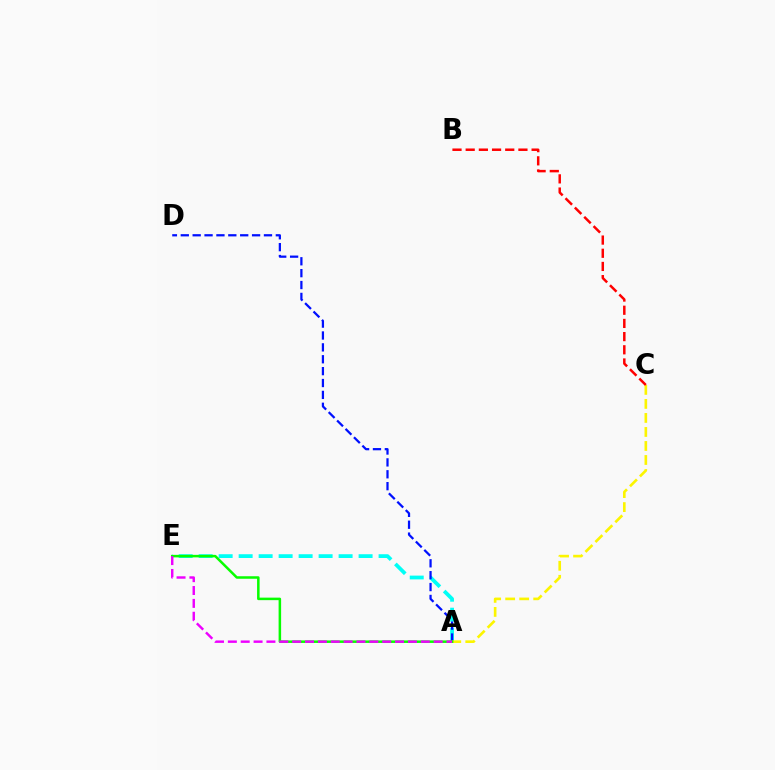{('A', 'E'): [{'color': '#00fff6', 'line_style': 'dashed', 'thickness': 2.72}, {'color': '#08ff00', 'line_style': 'solid', 'thickness': 1.82}, {'color': '#ee00ff', 'line_style': 'dashed', 'thickness': 1.75}], ('A', 'D'): [{'color': '#0010ff', 'line_style': 'dashed', 'thickness': 1.61}], ('A', 'C'): [{'color': '#fcf500', 'line_style': 'dashed', 'thickness': 1.9}], ('B', 'C'): [{'color': '#ff0000', 'line_style': 'dashed', 'thickness': 1.79}]}